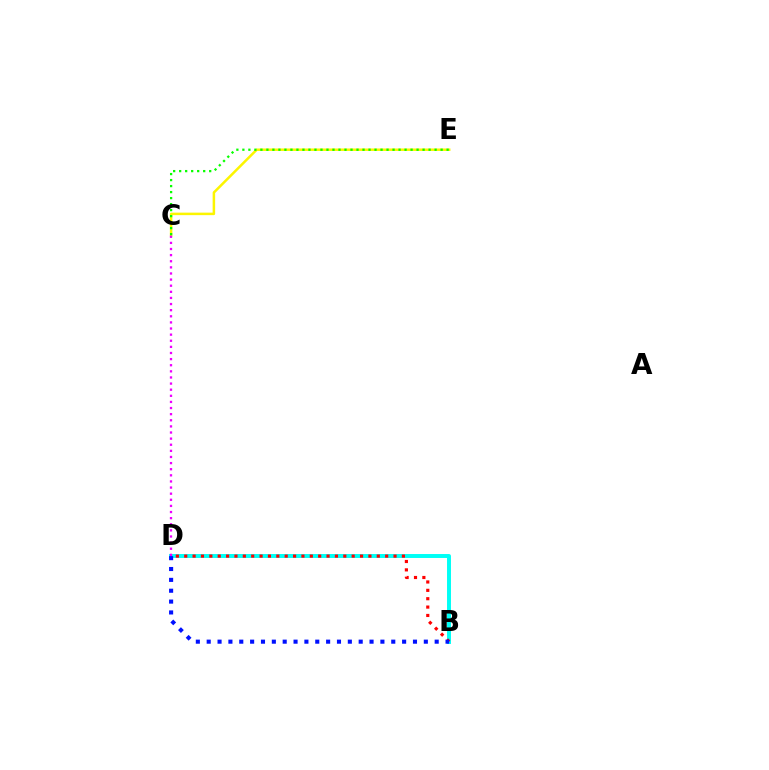{('B', 'D'): [{'color': '#00fff6', 'line_style': 'solid', 'thickness': 2.84}, {'color': '#ff0000', 'line_style': 'dotted', 'thickness': 2.27}, {'color': '#0010ff', 'line_style': 'dotted', 'thickness': 2.95}], ('C', 'E'): [{'color': '#fcf500', 'line_style': 'solid', 'thickness': 1.8}, {'color': '#08ff00', 'line_style': 'dotted', 'thickness': 1.63}], ('C', 'D'): [{'color': '#ee00ff', 'line_style': 'dotted', 'thickness': 1.66}]}